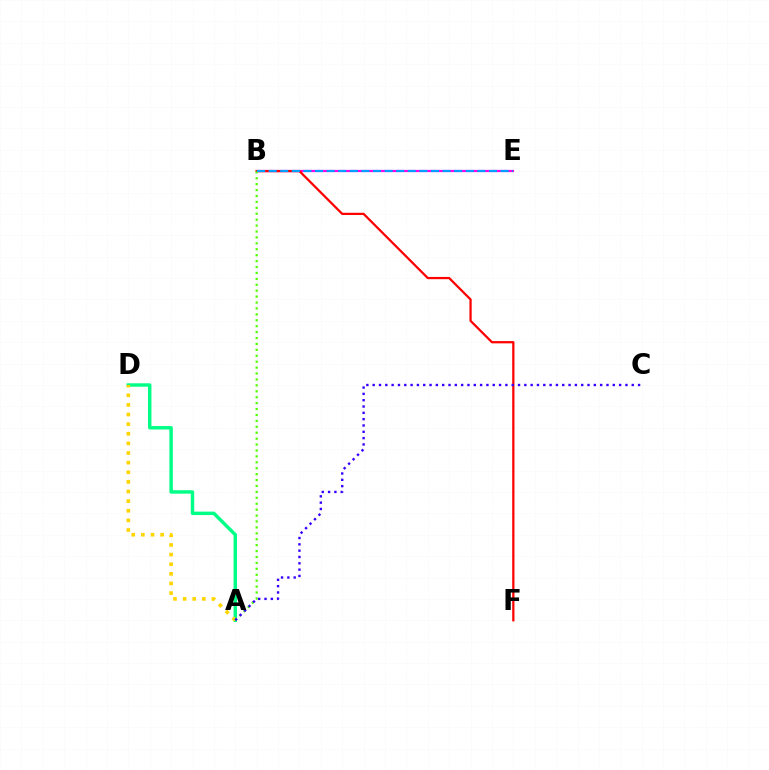{('A', 'D'): [{'color': '#00ff86', 'line_style': 'solid', 'thickness': 2.47}, {'color': '#ffd500', 'line_style': 'dotted', 'thickness': 2.62}], ('B', 'E'): [{'color': '#ff00ed', 'line_style': 'solid', 'thickness': 1.59}, {'color': '#009eff', 'line_style': 'dashed', 'thickness': 1.58}], ('B', 'F'): [{'color': '#ff0000', 'line_style': 'solid', 'thickness': 1.62}], ('A', 'B'): [{'color': '#4fff00', 'line_style': 'dotted', 'thickness': 1.61}], ('A', 'C'): [{'color': '#3700ff', 'line_style': 'dotted', 'thickness': 1.72}]}